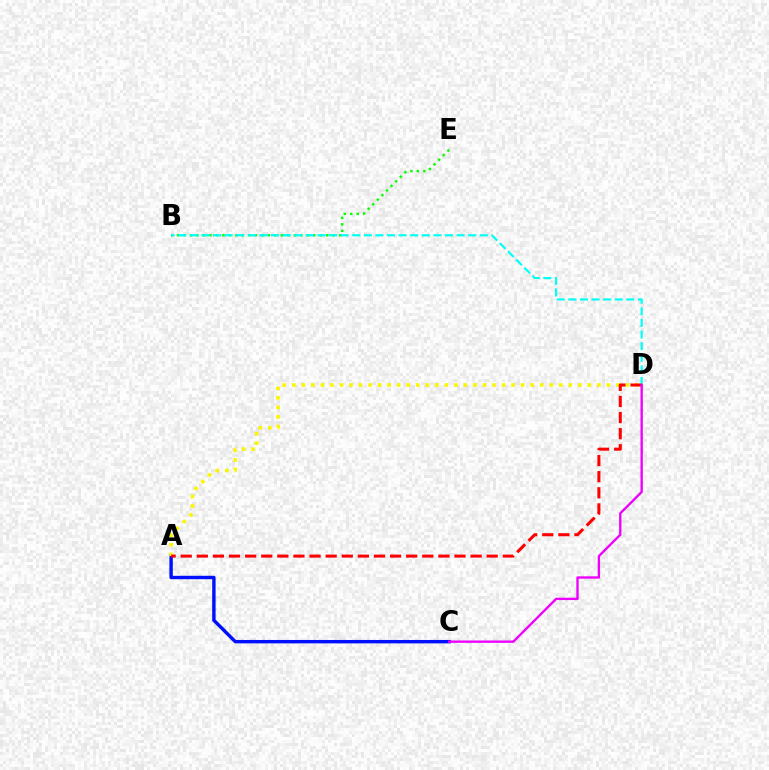{('A', 'C'): [{'color': '#0010ff', 'line_style': 'solid', 'thickness': 2.45}], ('A', 'D'): [{'color': '#fcf500', 'line_style': 'dotted', 'thickness': 2.59}, {'color': '#ff0000', 'line_style': 'dashed', 'thickness': 2.19}], ('B', 'E'): [{'color': '#08ff00', 'line_style': 'dotted', 'thickness': 1.76}], ('B', 'D'): [{'color': '#00fff6', 'line_style': 'dashed', 'thickness': 1.58}], ('C', 'D'): [{'color': '#ee00ff', 'line_style': 'solid', 'thickness': 1.7}]}